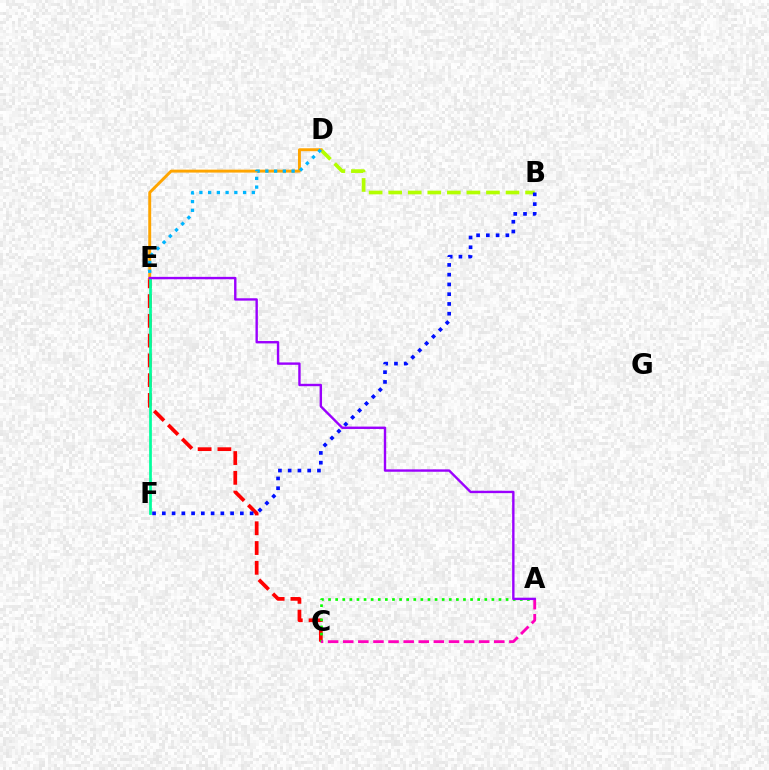{('C', 'E'): [{'color': '#ff0000', 'line_style': 'dashed', 'thickness': 2.69}], ('B', 'D'): [{'color': '#b3ff00', 'line_style': 'dashed', 'thickness': 2.66}], ('D', 'E'): [{'color': '#ffa500', 'line_style': 'solid', 'thickness': 2.11}, {'color': '#00b5ff', 'line_style': 'dotted', 'thickness': 2.37}], ('A', 'C'): [{'color': '#08ff00', 'line_style': 'dotted', 'thickness': 1.93}, {'color': '#ff00bd', 'line_style': 'dashed', 'thickness': 2.05}], ('E', 'F'): [{'color': '#00ff9d', 'line_style': 'solid', 'thickness': 1.97}], ('B', 'F'): [{'color': '#0010ff', 'line_style': 'dotted', 'thickness': 2.65}], ('A', 'E'): [{'color': '#9b00ff', 'line_style': 'solid', 'thickness': 1.72}]}